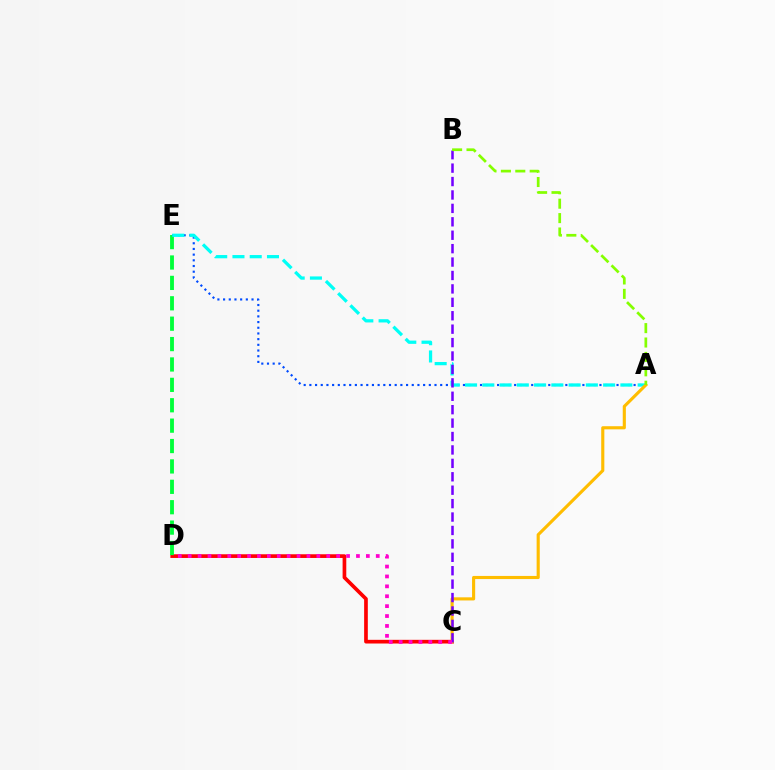{('C', 'D'): [{'color': '#ff0000', 'line_style': 'solid', 'thickness': 2.65}, {'color': '#ff00cf', 'line_style': 'dotted', 'thickness': 2.69}], ('D', 'E'): [{'color': '#00ff39', 'line_style': 'dashed', 'thickness': 2.77}], ('A', 'E'): [{'color': '#004bff', 'line_style': 'dotted', 'thickness': 1.55}, {'color': '#00fff6', 'line_style': 'dashed', 'thickness': 2.34}], ('A', 'C'): [{'color': '#ffbd00', 'line_style': 'solid', 'thickness': 2.25}], ('B', 'C'): [{'color': '#7200ff', 'line_style': 'dashed', 'thickness': 1.82}], ('A', 'B'): [{'color': '#84ff00', 'line_style': 'dashed', 'thickness': 1.96}]}